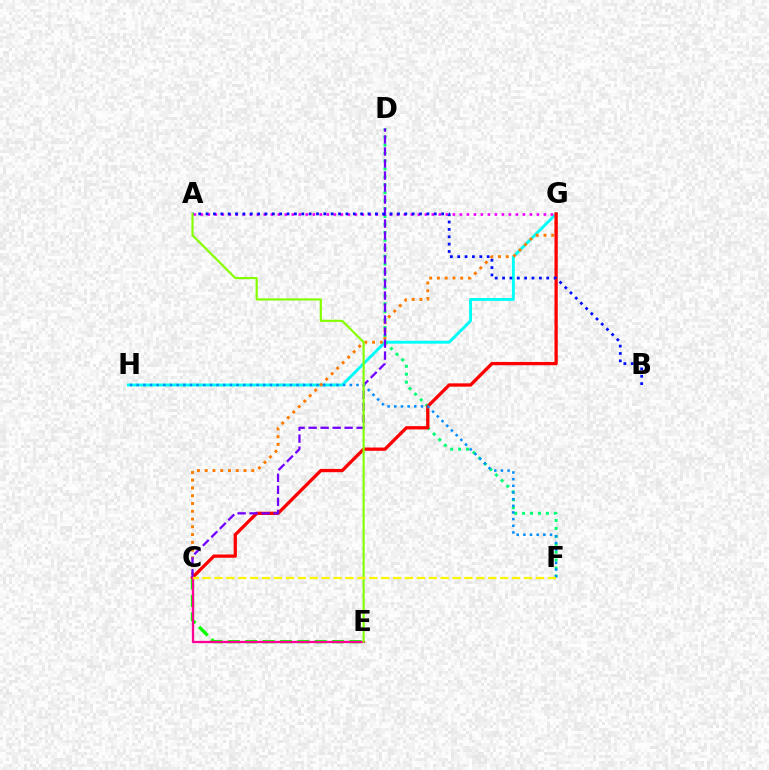{('G', 'H'): [{'color': '#00fff6', 'line_style': 'solid', 'thickness': 2.09}], ('C', 'G'): [{'color': '#ff7c00', 'line_style': 'dotted', 'thickness': 2.11}, {'color': '#ff0000', 'line_style': 'solid', 'thickness': 2.37}], ('C', 'E'): [{'color': '#08ff00', 'line_style': 'dashed', 'thickness': 2.36}, {'color': '#ff0094', 'line_style': 'solid', 'thickness': 1.65}], ('D', 'F'): [{'color': '#00ff74', 'line_style': 'dotted', 'thickness': 2.16}], ('A', 'G'): [{'color': '#ee00ff', 'line_style': 'dotted', 'thickness': 1.9}], ('C', 'D'): [{'color': '#7200ff', 'line_style': 'dashed', 'thickness': 1.63}], ('A', 'B'): [{'color': '#0010ff', 'line_style': 'dotted', 'thickness': 2.0}], ('F', 'H'): [{'color': '#008cff', 'line_style': 'dotted', 'thickness': 1.81}], ('A', 'E'): [{'color': '#84ff00', 'line_style': 'solid', 'thickness': 1.56}], ('C', 'F'): [{'color': '#fcf500', 'line_style': 'dashed', 'thickness': 1.62}]}